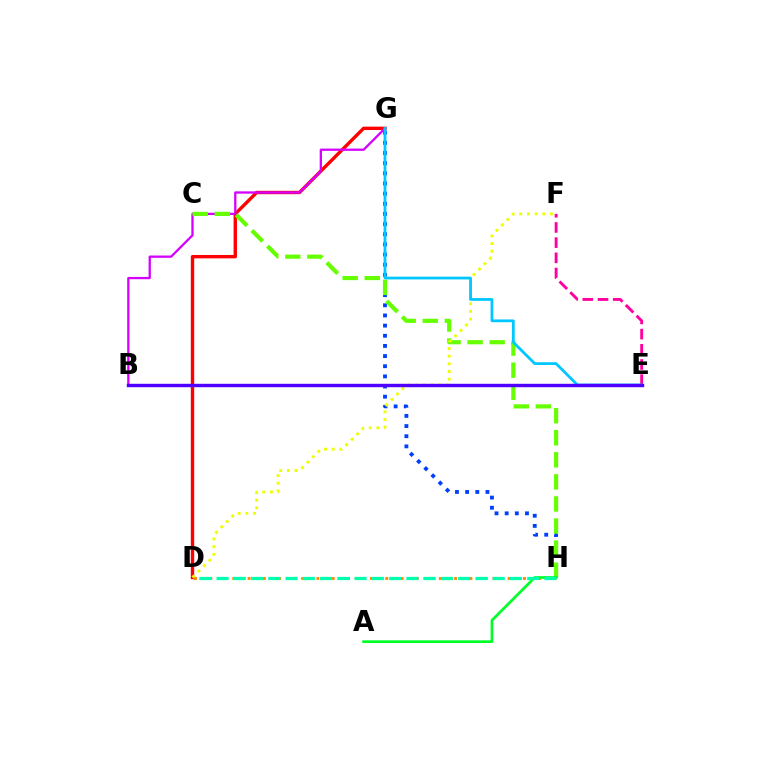{('D', 'H'): [{'color': '#ff8800', 'line_style': 'dotted', 'thickness': 2.08}, {'color': '#00ffaf', 'line_style': 'dashed', 'thickness': 2.34}], ('D', 'G'): [{'color': '#ff0000', 'line_style': 'solid', 'thickness': 2.44}], ('B', 'G'): [{'color': '#d600ff', 'line_style': 'solid', 'thickness': 1.65}], ('G', 'H'): [{'color': '#003fff', 'line_style': 'dotted', 'thickness': 2.76}], ('C', 'H'): [{'color': '#66ff00', 'line_style': 'dashed', 'thickness': 3.0}], ('D', 'F'): [{'color': '#eeff00', 'line_style': 'dotted', 'thickness': 2.08}], ('E', 'F'): [{'color': '#ff00a0', 'line_style': 'dashed', 'thickness': 2.06}], ('A', 'H'): [{'color': '#00ff27', 'line_style': 'solid', 'thickness': 1.94}], ('E', 'G'): [{'color': '#00c7ff', 'line_style': 'solid', 'thickness': 2.0}], ('B', 'E'): [{'color': '#4f00ff', 'line_style': 'solid', 'thickness': 2.46}]}